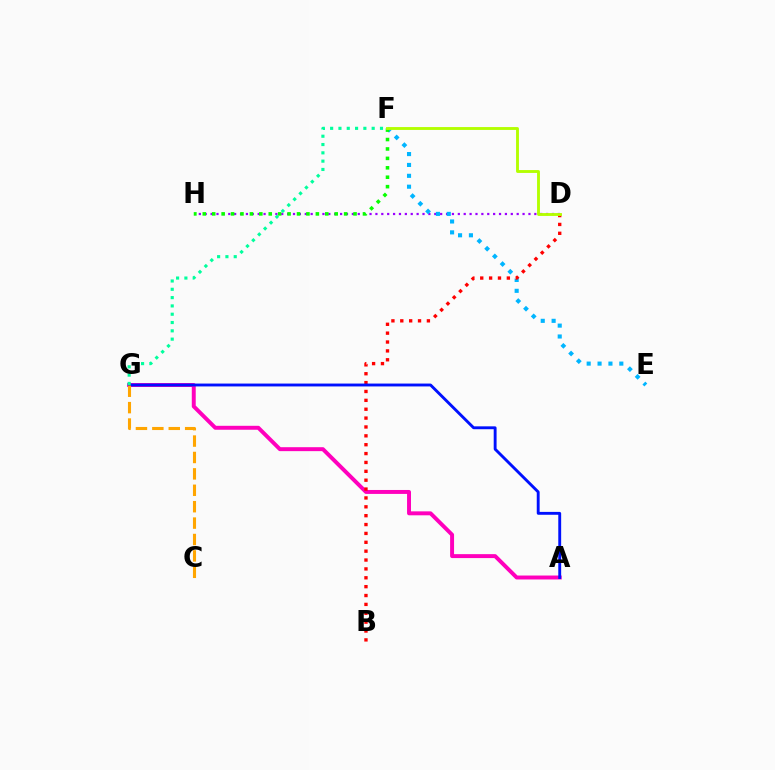{('A', 'G'): [{'color': '#ff00bd', 'line_style': 'solid', 'thickness': 2.84}, {'color': '#0010ff', 'line_style': 'solid', 'thickness': 2.07}], ('D', 'H'): [{'color': '#9b00ff', 'line_style': 'dotted', 'thickness': 1.6}], ('E', 'F'): [{'color': '#00b5ff', 'line_style': 'dotted', 'thickness': 2.96}], ('B', 'D'): [{'color': '#ff0000', 'line_style': 'dotted', 'thickness': 2.41}], ('C', 'G'): [{'color': '#ffa500', 'line_style': 'dashed', 'thickness': 2.23}], ('F', 'G'): [{'color': '#00ff9d', 'line_style': 'dotted', 'thickness': 2.26}], ('F', 'H'): [{'color': '#08ff00', 'line_style': 'dotted', 'thickness': 2.56}], ('D', 'F'): [{'color': '#b3ff00', 'line_style': 'solid', 'thickness': 2.06}]}